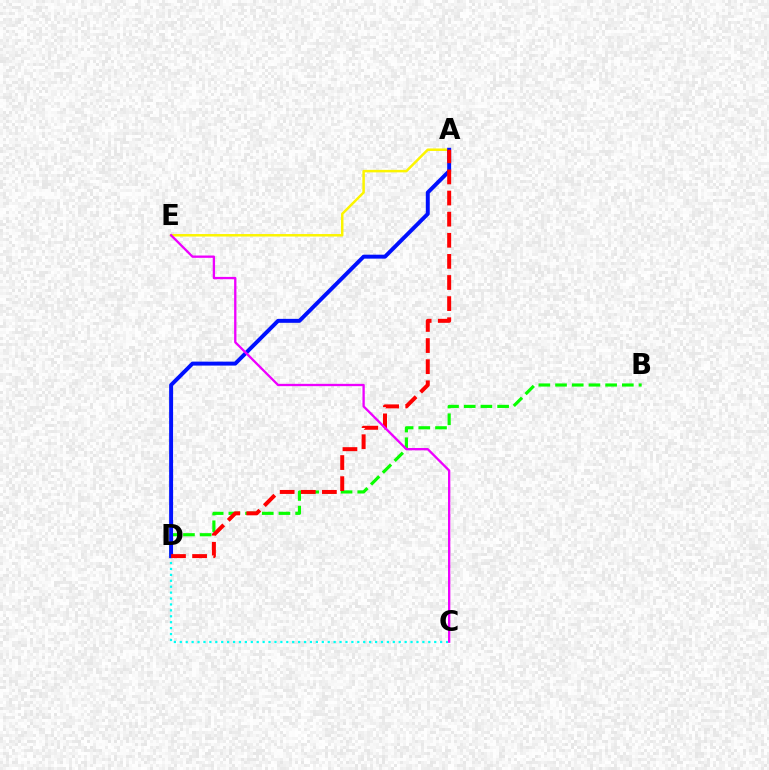{('C', 'D'): [{'color': '#00fff6', 'line_style': 'dotted', 'thickness': 1.61}], ('B', 'D'): [{'color': '#08ff00', 'line_style': 'dashed', 'thickness': 2.27}], ('A', 'E'): [{'color': '#fcf500', 'line_style': 'solid', 'thickness': 1.8}], ('A', 'D'): [{'color': '#0010ff', 'line_style': 'solid', 'thickness': 2.84}, {'color': '#ff0000', 'line_style': 'dashed', 'thickness': 2.87}], ('C', 'E'): [{'color': '#ee00ff', 'line_style': 'solid', 'thickness': 1.67}]}